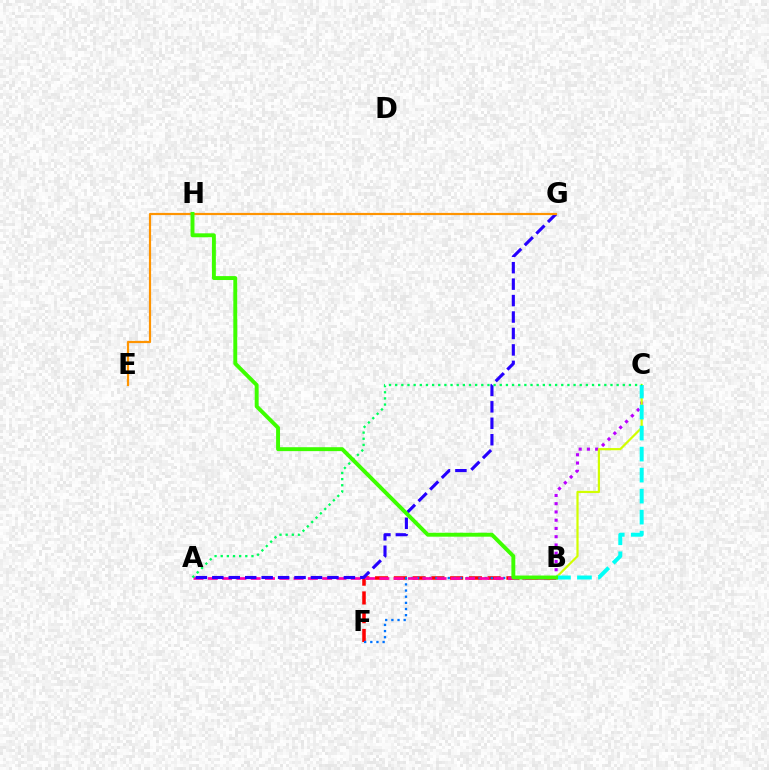{('B', 'F'): [{'color': '#ff0000', 'line_style': 'dashed', 'thickness': 2.55}, {'color': '#0074ff', 'line_style': 'dotted', 'thickness': 1.67}], ('B', 'C'): [{'color': '#b900ff', 'line_style': 'dotted', 'thickness': 2.24}, {'color': '#d1ff00', 'line_style': 'solid', 'thickness': 1.58}, {'color': '#00fff6', 'line_style': 'dashed', 'thickness': 2.85}], ('A', 'B'): [{'color': '#ff00ac', 'line_style': 'dashed', 'thickness': 1.94}], ('A', 'G'): [{'color': '#2500ff', 'line_style': 'dashed', 'thickness': 2.23}], ('A', 'C'): [{'color': '#00ff5c', 'line_style': 'dotted', 'thickness': 1.67}], ('E', 'G'): [{'color': '#ff9400', 'line_style': 'solid', 'thickness': 1.58}], ('B', 'H'): [{'color': '#3dff00', 'line_style': 'solid', 'thickness': 2.82}]}